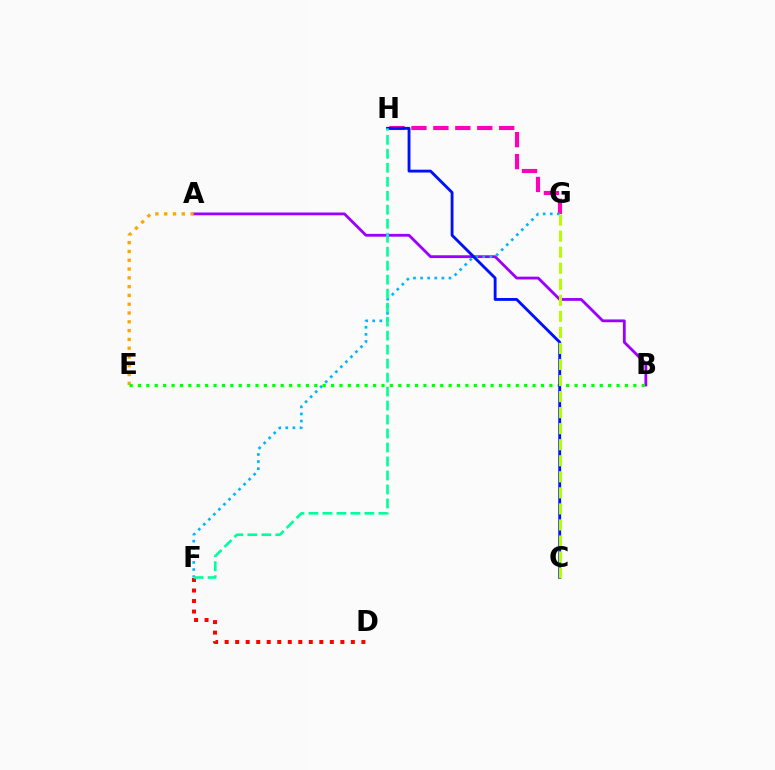{('D', 'F'): [{'color': '#ff0000', 'line_style': 'dotted', 'thickness': 2.86}], ('G', 'H'): [{'color': '#ff00bd', 'line_style': 'dashed', 'thickness': 2.98}], ('A', 'B'): [{'color': '#9b00ff', 'line_style': 'solid', 'thickness': 2.02}], ('F', 'G'): [{'color': '#00b5ff', 'line_style': 'dotted', 'thickness': 1.93}], ('A', 'E'): [{'color': '#ffa500', 'line_style': 'dotted', 'thickness': 2.39}], ('B', 'E'): [{'color': '#08ff00', 'line_style': 'dotted', 'thickness': 2.28}], ('C', 'H'): [{'color': '#0010ff', 'line_style': 'solid', 'thickness': 2.06}], ('C', 'G'): [{'color': '#b3ff00', 'line_style': 'dashed', 'thickness': 2.18}], ('F', 'H'): [{'color': '#00ff9d', 'line_style': 'dashed', 'thickness': 1.9}]}